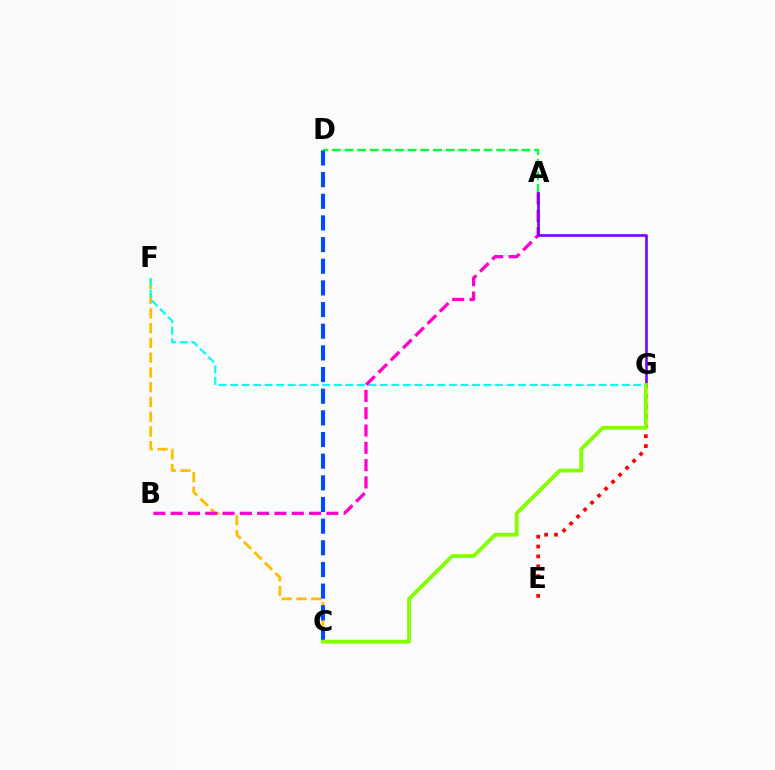{('A', 'D'): [{'color': '#00ff39', 'line_style': 'dashed', 'thickness': 1.72}], ('C', 'F'): [{'color': '#ffbd00', 'line_style': 'dashed', 'thickness': 2.01}], ('F', 'G'): [{'color': '#00fff6', 'line_style': 'dashed', 'thickness': 1.56}], ('A', 'B'): [{'color': '#ff00cf', 'line_style': 'dashed', 'thickness': 2.35}], ('E', 'G'): [{'color': '#ff0000', 'line_style': 'dotted', 'thickness': 2.68}], ('C', 'D'): [{'color': '#004bff', 'line_style': 'dashed', 'thickness': 2.94}], ('A', 'G'): [{'color': '#7200ff', 'line_style': 'solid', 'thickness': 1.87}], ('C', 'G'): [{'color': '#84ff00', 'line_style': 'solid', 'thickness': 2.76}]}